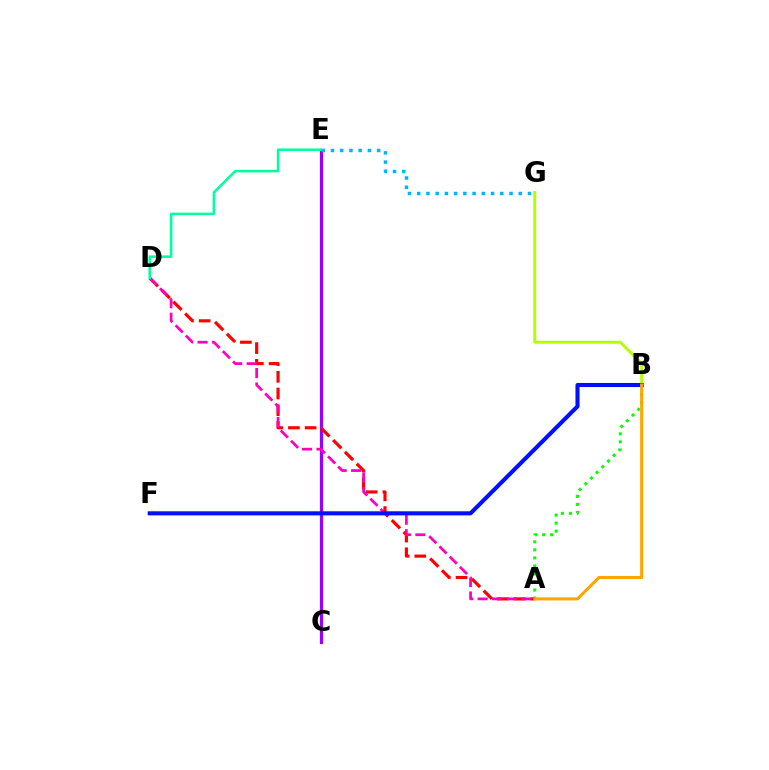{('A', 'B'): [{'color': '#08ff00', 'line_style': 'dotted', 'thickness': 2.18}, {'color': '#ffa500', 'line_style': 'solid', 'thickness': 2.21}], ('C', 'E'): [{'color': '#9b00ff', 'line_style': 'solid', 'thickness': 2.33}], ('A', 'D'): [{'color': '#ff0000', 'line_style': 'dashed', 'thickness': 2.27}, {'color': '#ff00bd', 'line_style': 'dashed', 'thickness': 1.97}], ('B', 'G'): [{'color': '#b3ff00', 'line_style': 'solid', 'thickness': 2.11}], ('D', 'E'): [{'color': '#00ff9d', 'line_style': 'solid', 'thickness': 1.83}], ('B', 'F'): [{'color': '#0010ff', 'line_style': 'solid', 'thickness': 2.94}], ('E', 'G'): [{'color': '#00b5ff', 'line_style': 'dotted', 'thickness': 2.51}]}